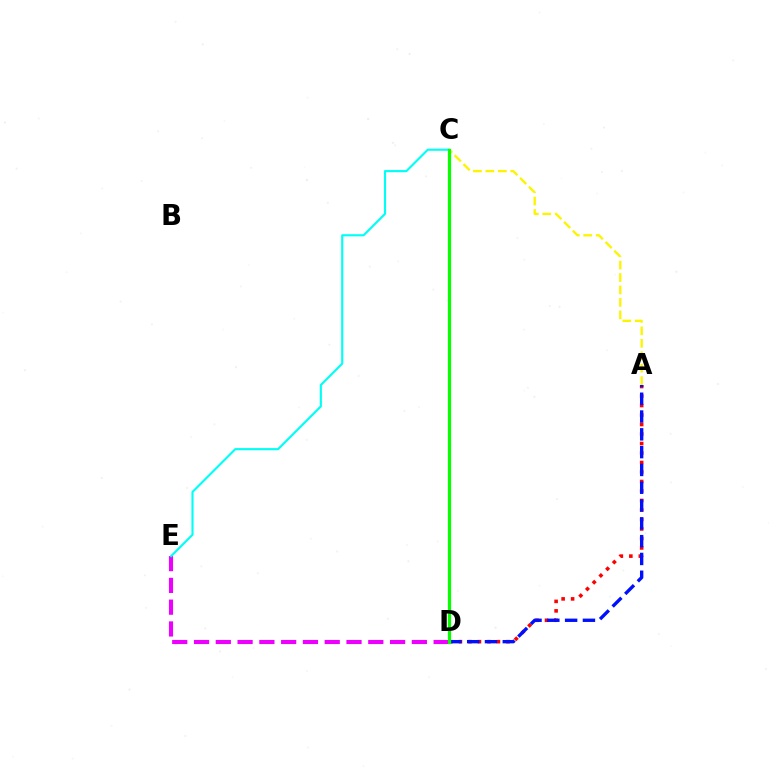{('A', 'D'): [{'color': '#ff0000', 'line_style': 'dotted', 'thickness': 2.58}, {'color': '#0010ff', 'line_style': 'dashed', 'thickness': 2.42}], ('A', 'C'): [{'color': '#fcf500', 'line_style': 'dashed', 'thickness': 1.69}], ('D', 'E'): [{'color': '#ee00ff', 'line_style': 'dashed', 'thickness': 2.96}], ('C', 'E'): [{'color': '#00fff6', 'line_style': 'solid', 'thickness': 1.54}], ('C', 'D'): [{'color': '#08ff00', 'line_style': 'solid', 'thickness': 2.33}]}